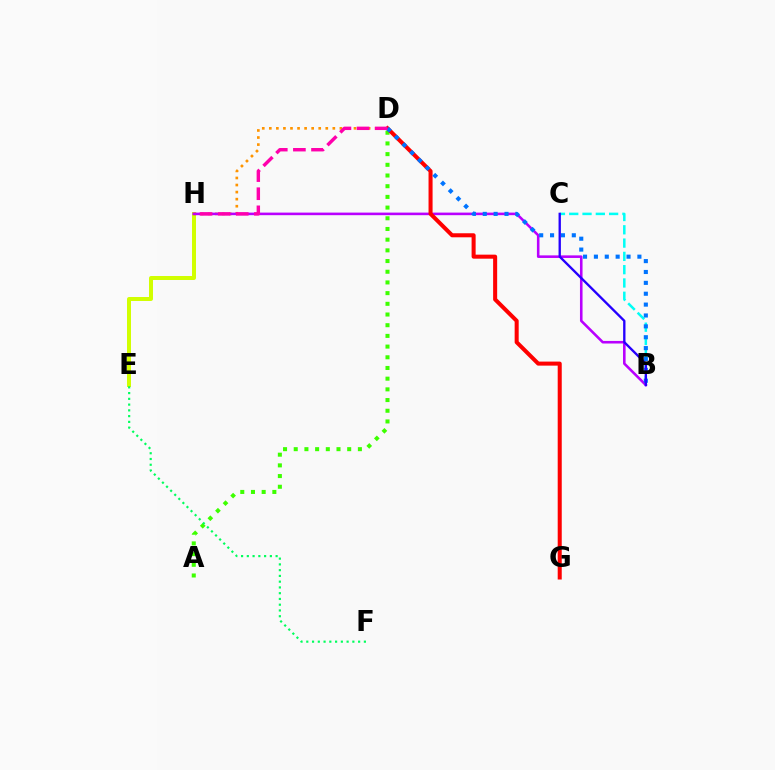{('B', 'C'): [{'color': '#00fff6', 'line_style': 'dashed', 'thickness': 1.81}, {'color': '#2500ff', 'line_style': 'solid', 'thickness': 1.69}], ('E', 'H'): [{'color': '#d1ff00', 'line_style': 'solid', 'thickness': 2.86}], ('A', 'D'): [{'color': '#3dff00', 'line_style': 'dotted', 'thickness': 2.91}], ('E', 'F'): [{'color': '#00ff5c', 'line_style': 'dotted', 'thickness': 1.56}], ('D', 'H'): [{'color': '#ff9400', 'line_style': 'dotted', 'thickness': 1.92}, {'color': '#ff00ac', 'line_style': 'dashed', 'thickness': 2.46}], ('B', 'H'): [{'color': '#b900ff', 'line_style': 'solid', 'thickness': 1.86}], ('D', 'G'): [{'color': '#ff0000', 'line_style': 'solid', 'thickness': 2.91}], ('B', 'D'): [{'color': '#0074ff', 'line_style': 'dotted', 'thickness': 2.95}]}